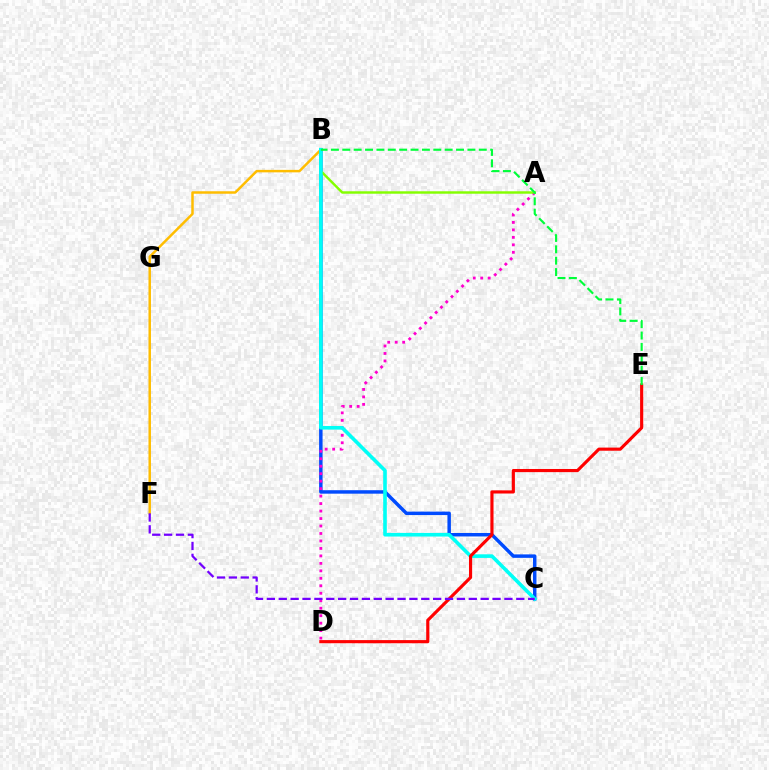{('B', 'F'): [{'color': '#ffbd00', 'line_style': 'solid', 'thickness': 1.79}], ('B', 'C'): [{'color': '#004bff', 'line_style': 'solid', 'thickness': 2.49}, {'color': '#00fff6', 'line_style': 'solid', 'thickness': 2.6}], ('A', 'D'): [{'color': '#ff00cf', 'line_style': 'dotted', 'thickness': 2.03}], ('A', 'B'): [{'color': '#84ff00', 'line_style': 'solid', 'thickness': 1.76}], ('D', 'E'): [{'color': '#ff0000', 'line_style': 'solid', 'thickness': 2.26}], ('C', 'F'): [{'color': '#7200ff', 'line_style': 'dashed', 'thickness': 1.61}], ('B', 'E'): [{'color': '#00ff39', 'line_style': 'dashed', 'thickness': 1.55}]}